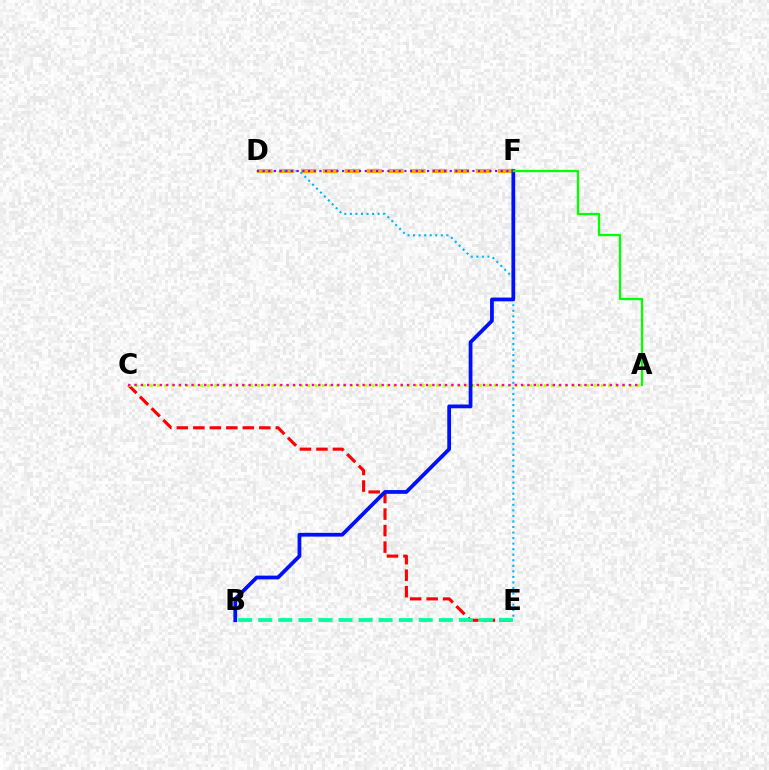{('D', 'F'): [{'color': '#ffa500', 'line_style': 'dashed', 'thickness': 2.97}, {'color': '#9b00ff', 'line_style': 'dotted', 'thickness': 1.54}], ('C', 'E'): [{'color': '#ff0000', 'line_style': 'dashed', 'thickness': 2.24}], ('A', 'C'): [{'color': '#b3ff00', 'line_style': 'dotted', 'thickness': 1.94}, {'color': '#ff00bd', 'line_style': 'dotted', 'thickness': 1.72}], ('D', 'E'): [{'color': '#00b5ff', 'line_style': 'dotted', 'thickness': 1.51}], ('B', 'F'): [{'color': '#0010ff', 'line_style': 'solid', 'thickness': 2.71}], ('B', 'E'): [{'color': '#00ff9d', 'line_style': 'dashed', 'thickness': 2.73}], ('A', 'F'): [{'color': '#08ff00', 'line_style': 'solid', 'thickness': 1.66}]}